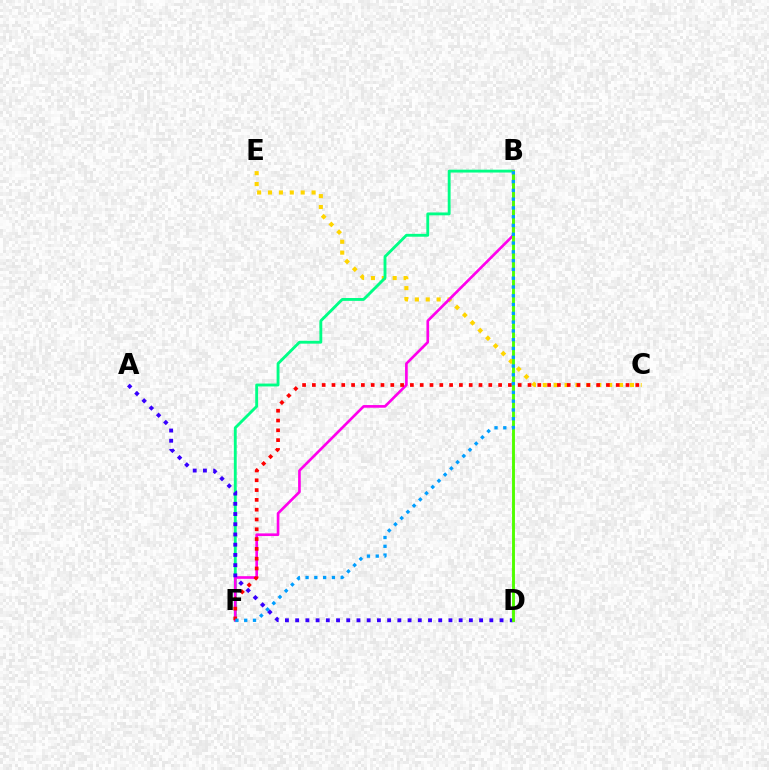{('C', 'E'): [{'color': '#ffd500', 'line_style': 'dotted', 'thickness': 2.96}], ('B', 'F'): [{'color': '#00ff86', 'line_style': 'solid', 'thickness': 2.06}, {'color': '#ff00ed', 'line_style': 'solid', 'thickness': 1.92}, {'color': '#009eff', 'line_style': 'dotted', 'thickness': 2.39}], ('A', 'D'): [{'color': '#3700ff', 'line_style': 'dotted', 'thickness': 2.78}], ('C', 'F'): [{'color': '#ff0000', 'line_style': 'dotted', 'thickness': 2.66}], ('B', 'D'): [{'color': '#4fff00', 'line_style': 'solid', 'thickness': 2.08}]}